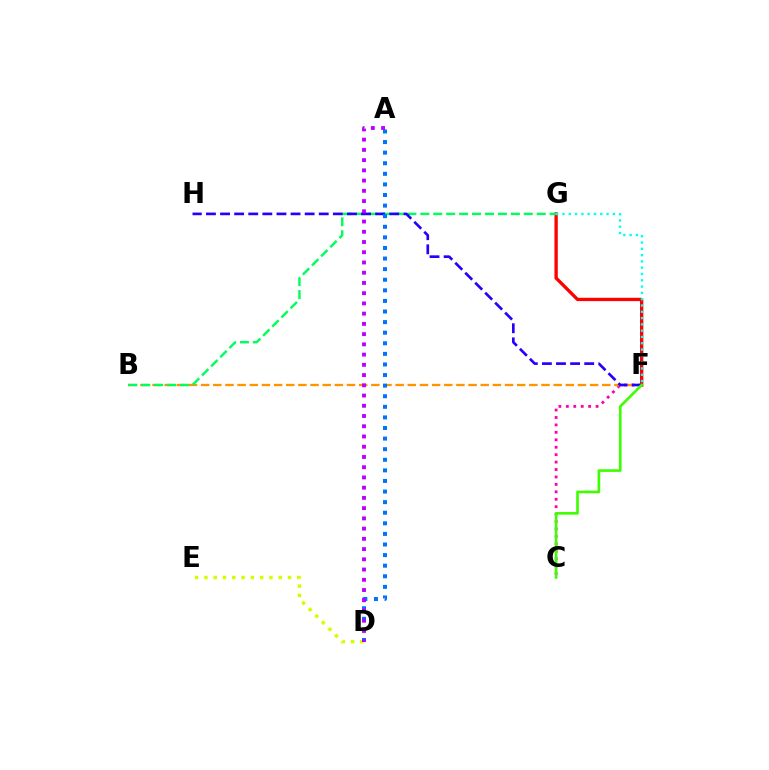{('F', 'G'): [{'color': '#ff0000', 'line_style': 'solid', 'thickness': 2.4}, {'color': '#00fff6', 'line_style': 'dotted', 'thickness': 1.71}], ('D', 'E'): [{'color': '#d1ff00', 'line_style': 'dotted', 'thickness': 2.52}], ('C', 'F'): [{'color': '#ff00ac', 'line_style': 'dotted', 'thickness': 2.02}, {'color': '#3dff00', 'line_style': 'solid', 'thickness': 1.9}], ('B', 'F'): [{'color': '#ff9400', 'line_style': 'dashed', 'thickness': 1.65}], ('B', 'G'): [{'color': '#00ff5c', 'line_style': 'dashed', 'thickness': 1.76}], ('F', 'H'): [{'color': '#2500ff', 'line_style': 'dashed', 'thickness': 1.92}], ('A', 'D'): [{'color': '#0074ff', 'line_style': 'dotted', 'thickness': 2.88}, {'color': '#b900ff', 'line_style': 'dotted', 'thickness': 2.78}]}